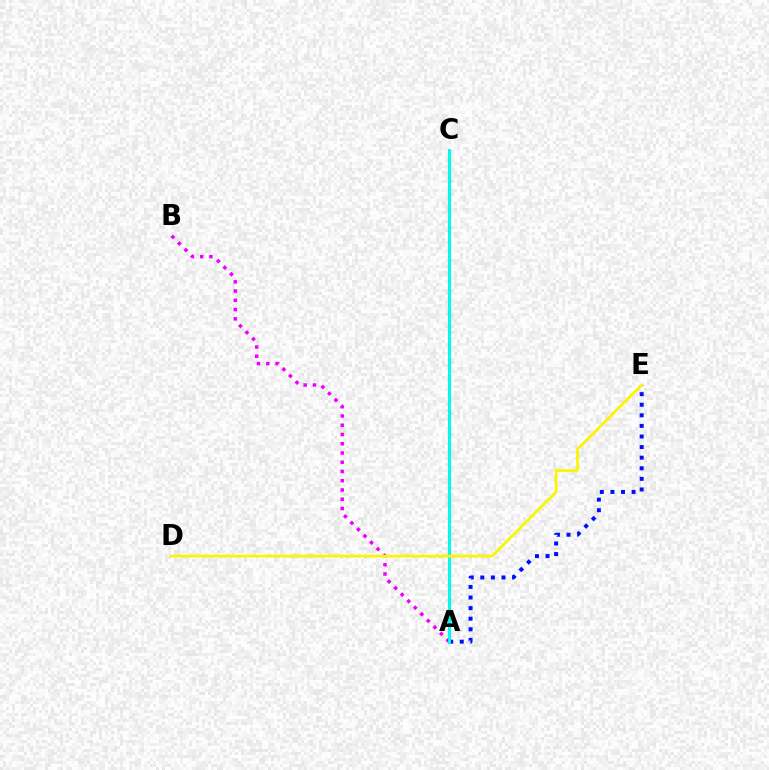{('A', 'C'): [{'color': '#08ff00', 'line_style': 'dashed', 'thickness': 2.31}, {'color': '#ff0000', 'line_style': 'solid', 'thickness': 1.87}, {'color': '#00fff6', 'line_style': 'solid', 'thickness': 2.07}], ('A', 'E'): [{'color': '#0010ff', 'line_style': 'dotted', 'thickness': 2.88}], ('A', 'B'): [{'color': '#ee00ff', 'line_style': 'dotted', 'thickness': 2.51}], ('D', 'E'): [{'color': '#fcf500', 'line_style': 'solid', 'thickness': 1.97}]}